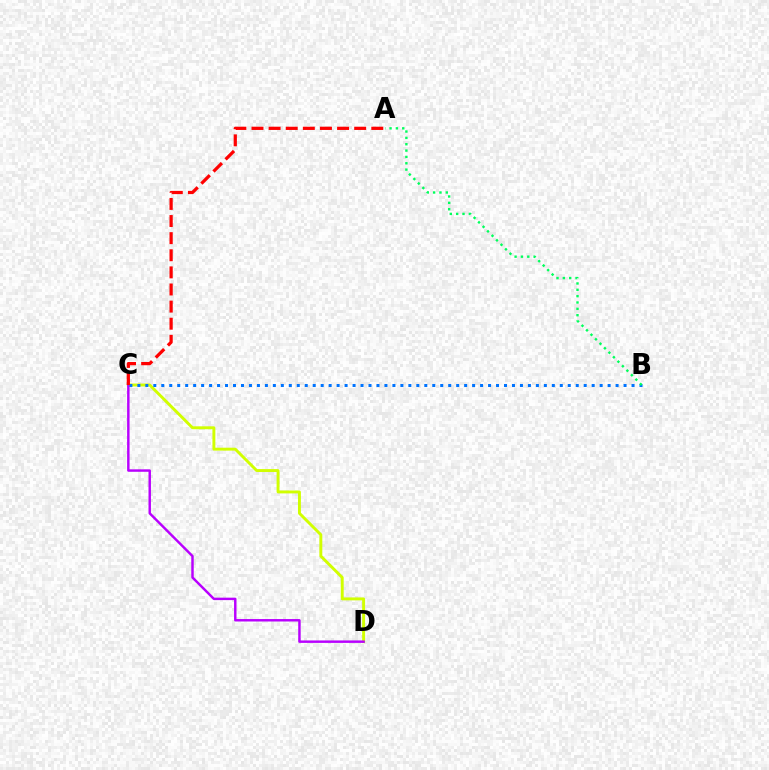{('C', 'D'): [{'color': '#d1ff00', 'line_style': 'solid', 'thickness': 2.11}, {'color': '#b900ff', 'line_style': 'solid', 'thickness': 1.76}], ('B', 'C'): [{'color': '#0074ff', 'line_style': 'dotted', 'thickness': 2.17}], ('A', 'B'): [{'color': '#00ff5c', 'line_style': 'dotted', 'thickness': 1.72}], ('A', 'C'): [{'color': '#ff0000', 'line_style': 'dashed', 'thickness': 2.32}]}